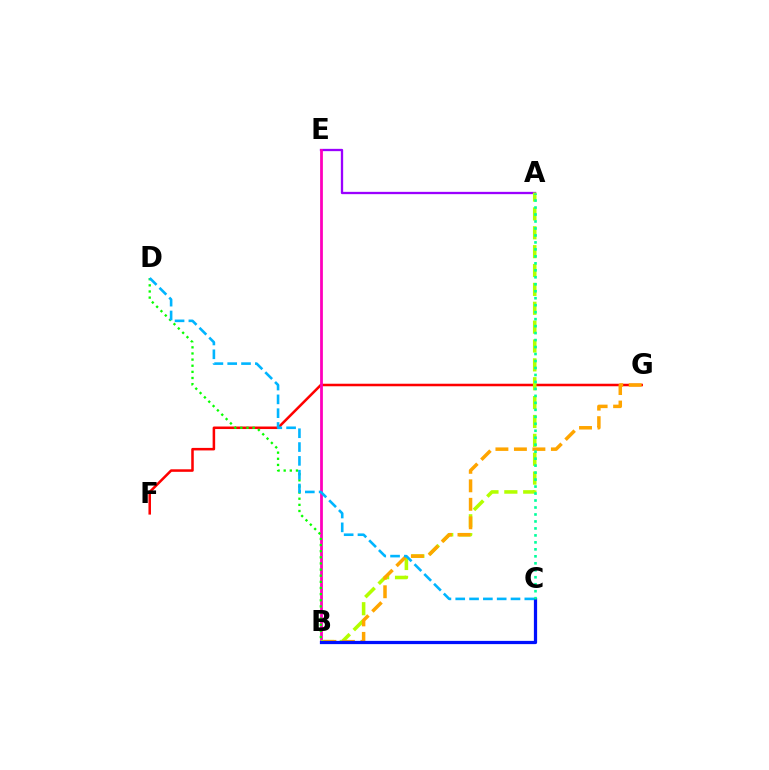{('F', 'G'): [{'color': '#ff0000', 'line_style': 'solid', 'thickness': 1.82}], ('A', 'E'): [{'color': '#9b00ff', 'line_style': 'solid', 'thickness': 1.66}], ('B', 'E'): [{'color': '#ff00bd', 'line_style': 'solid', 'thickness': 2.0}], ('A', 'B'): [{'color': '#b3ff00', 'line_style': 'dashed', 'thickness': 2.56}], ('B', 'G'): [{'color': '#ffa500', 'line_style': 'dashed', 'thickness': 2.51}], ('B', 'C'): [{'color': '#0010ff', 'line_style': 'solid', 'thickness': 2.33}], ('B', 'D'): [{'color': '#08ff00', 'line_style': 'dotted', 'thickness': 1.67}], ('C', 'D'): [{'color': '#00b5ff', 'line_style': 'dashed', 'thickness': 1.88}], ('A', 'C'): [{'color': '#00ff9d', 'line_style': 'dotted', 'thickness': 1.9}]}